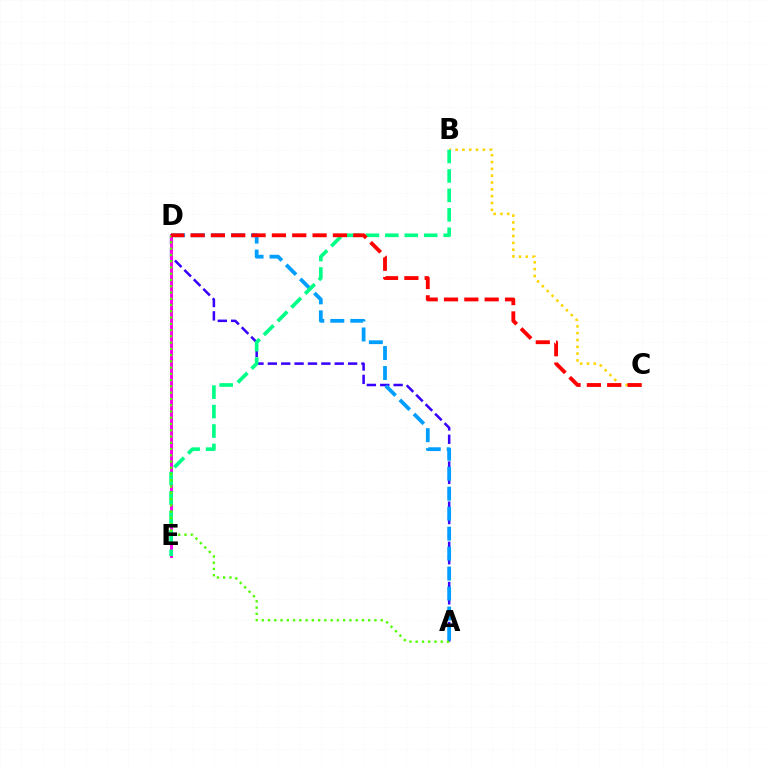{('A', 'D'): [{'color': '#3700ff', 'line_style': 'dashed', 'thickness': 1.82}, {'color': '#009eff', 'line_style': 'dashed', 'thickness': 2.71}, {'color': '#4fff00', 'line_style': 'dotted', 'thickness': 1.7}], ('B', 'C'): [{'color': '#ffd500', 'line_style': 'dotted', 'thickness': 1.85}], ('D', 'E'): [{'color': '#ff00ed', 'line_style': 'solid', 'thickness': 2.14}], ('B', 'E'): [{'color': '#00ff86', 'line_style': 'dashed', 'thickness': 2.64}], ('C', 'D'): [{'color': '#ff0000', 'line_style': 'dashed', 'thickness': 2.76}]}